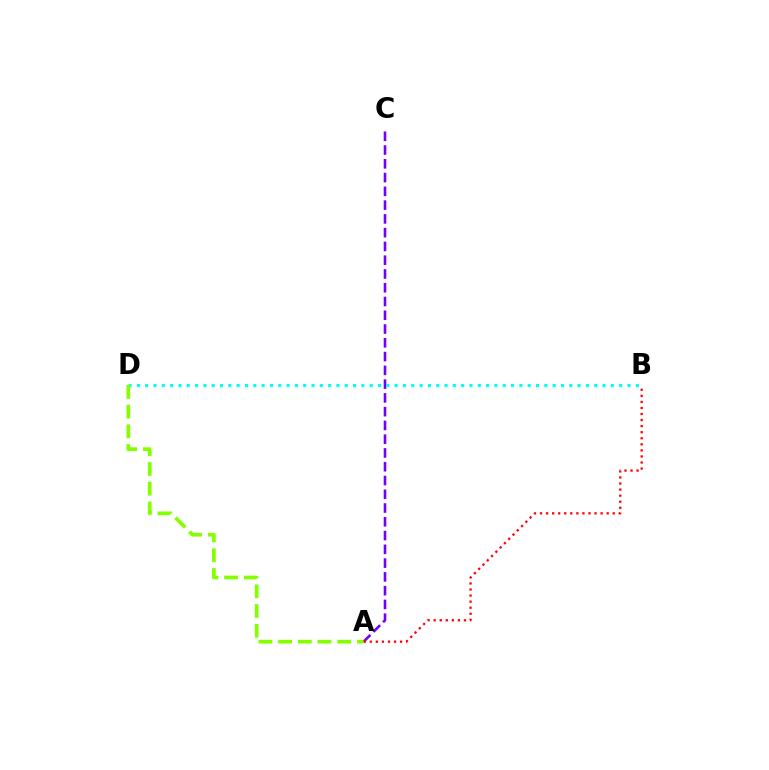{('A', 'C'): [{'color': '#7200ff', 'line_style': 'dashed', 'thickness': 1.87}], ('B', 'D'): [{'color': '#00fff6', 'line_style': 'dotted', 'thickness': 2.26}], ('A', 'D'): [{'color': '#84ff00', 'line_style': 'dashed', 'thickness': 2.68}], ('A', 'B'): [{'color': '#ff0000', 'line_style': 'dotted', 'thickness': 1.65}]}